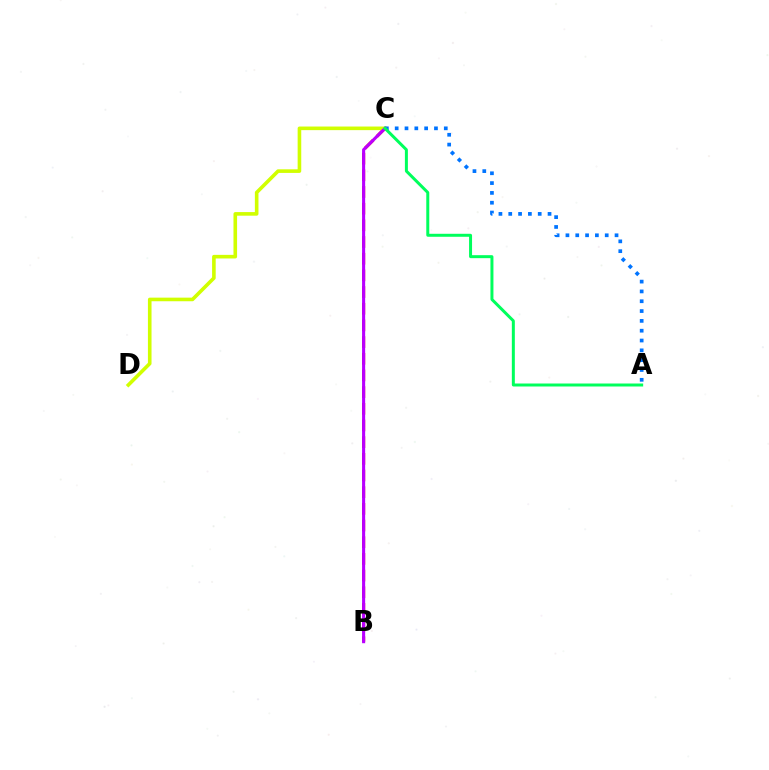{('B', 'C'): [{'color': '#ff0000', 'line_style': 'dashed', 'thickness': 2.27}, {'color': '#b900ff', 'line_style': 'solid', 'thickness': 2.22}], ('C', 'D'): [{'color': '#d1ff00', 'line_style': 'solid', 'thickness': 2.6}], ('A', 'C'): [{'color': '#0074ff', 'line_style': 'dotted', 'thickness': 2.67}, {'color': '#00ff5c', 'line_style': 'solid', 'thickness': 2.15}]}